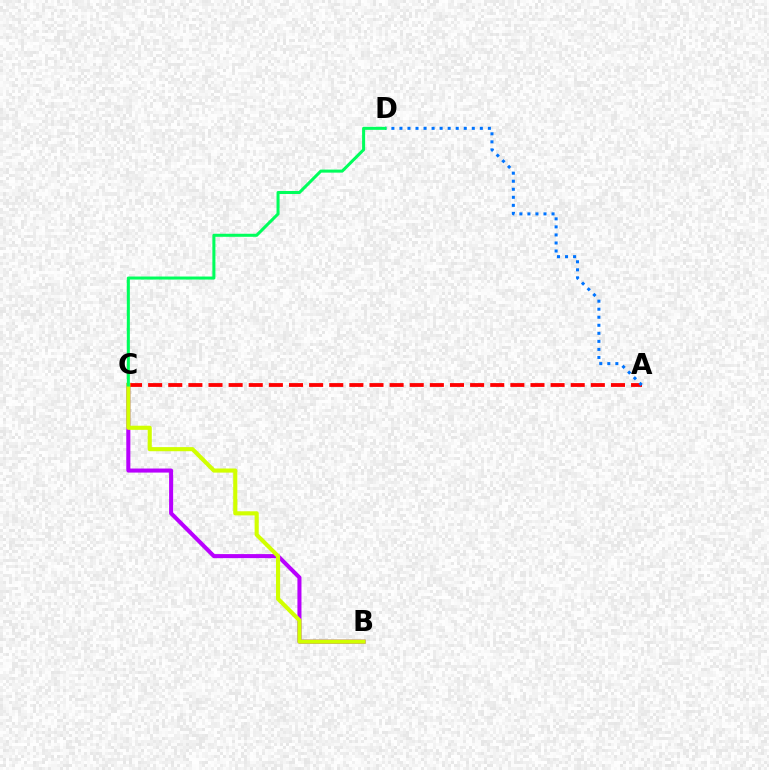{('B', 'C'): [{'color': '#b900ff', 'line_style': 'solid', 'thickness': 2.91}, {'color': '#d1ff00', 'line_style': 'solid', 'thickness': 2.96}], ('A', 'C'): [{'color': '#ff0000', 'line_style': 'dashed', 'thickness': 2.73}], ('A', 'D'): [{'color': '#0074ff', 'line_style': 'dotted', 'thickness': 2.18}], ('C', 'D'): [{'color': '#00ff5c', 'line_style': 'solid', 'thickness': 2.19}]}